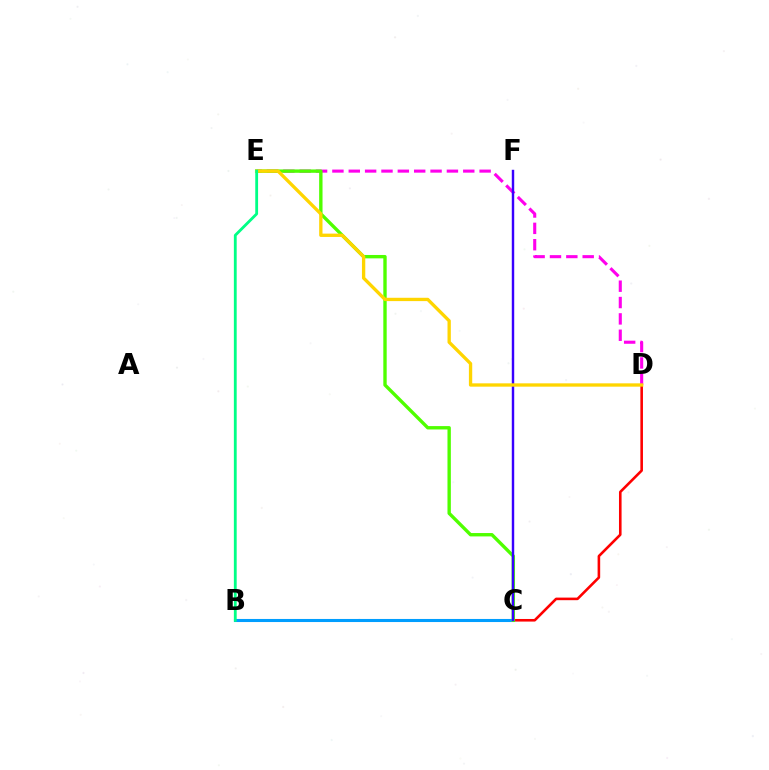{('C', 'D'): [{'color': '#ff0000', 'line_style': 'solid', 'thickness': 1.87}], ('B', 'C'): [{'color': '#009eff', 'line_style': 'solid', 'thickness': 2.21}], ('D', 'E'): [{'color': '#ff00ed', 'line_style': 'dashed', 'thickness': 2.22}, {'color': '#ffd500', 'line_style': 'solid', 'thickness': 2.39}], ('C', 'E'): [{'color': '#4fff00', 'line_style': 'solid', 'thickness': 2.43}], ('C', 'F'): [{'color': '#3700ff', 'line_style': 'solid', 'thickness': 1.75}], ('B', 'E'): [{'color': '#00ff86', 'line_style': 'solid', 'thickness': 2.03}]}